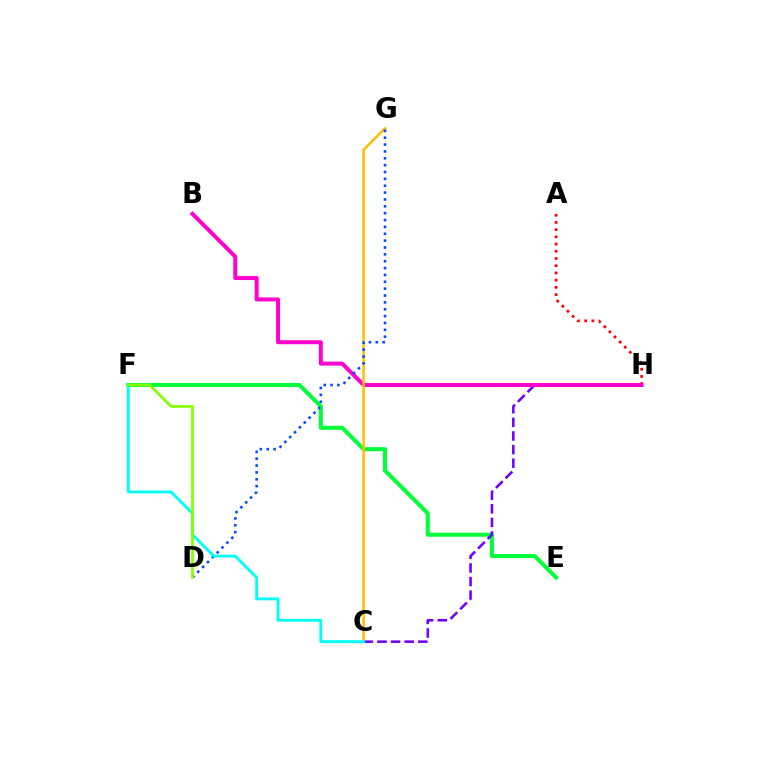{('E', 'F'): [{'color': '#00ff39', 'line_style': 'solid', 'thickness': 2.9}], ('A', 'H'): [{'color': '#ff0000', 'line_style': 'dotted', 'thickness': 1.96}], ('C', 'H'): [{'color': '#7200ff', 'line_style': 'dashed', 'thickness': 1.85}], ('B', 'H'): [{'color': '#ff00cf', 'line_style': 'solid', 'thickness': 2.86}], ('C', 'G'): [{'color': '#ffbd00', 'line_style': 'solid', 'thickness': 1.8}], ('D', 'G'): [{'color': '#004bff', 'line_style': 'dotted', 'thickness': 1.86}], ('C', 'F'): [{'color': '#00fff6', 'line_style': 'solid', 'thickness': 2.06}], ('D', 'F'): [{'color': '#84ff00', 'line_style': 'solid', 'thickness': 1.96}]}